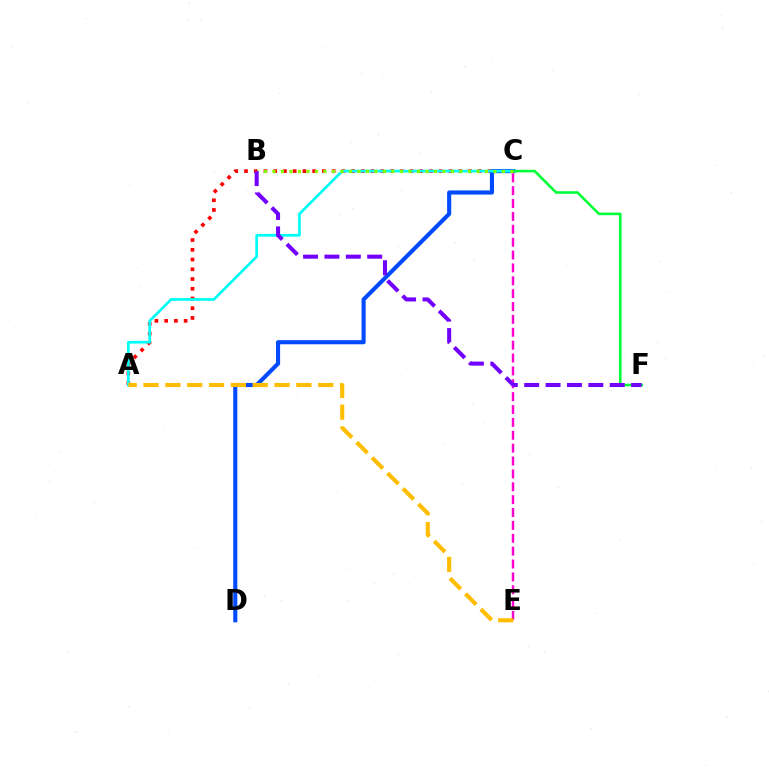{('A', 'C'): [{'color': '#ff0000', 'line_style': 'dotted', 'thickness': 2.65}, {'color': '#00fff6', 'line_style': 'solid', 'thickness': 1.96}], ('C', 'D'): [{'color': '#004bff', 'line_style': 'solid', 'thickness': 2.96}], ('C', 'E'): [{'color': '#ff00cf', 'line_style': 'dashed', 'thickness': 1.75}], ('A', 'E'): [{'color': '#ffbd00', 'line_style': 'dashed', 'thickness': 2.97}], ('C', 'F'): [{'color': '#00ff39', 'line_style': 'solid', 'thickness': 1.87}], ('B', 'C'): [{'color': '#84ff00', 'line_style': 'dotted', 'thickness': 2.31}], ('B', 'F'): [{'color': '#7200ff', 'line_style': 'dashed', 'thickness': 2.9}]}